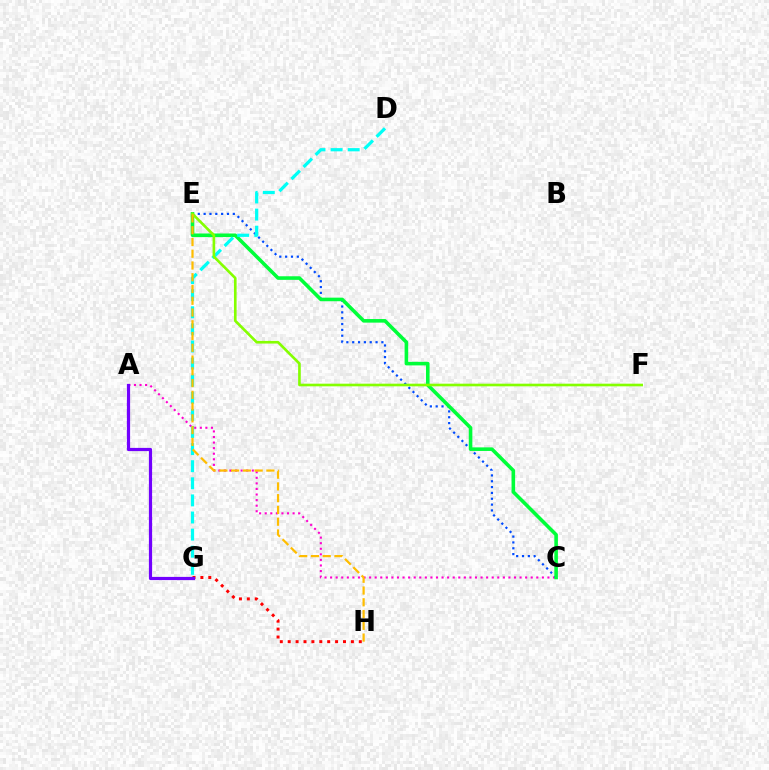{('A', 'C'): [{'color': '#ff00cf', 'line_style': 'dotted', 'thickness': 1.51}], ('C', 'E'): [{'color': '#004bff', 'line_style': 'dotted', 'thickness': 1.59}, {'color': '#00ff39', 'line_style': 'solid', 'thickness': 2.58}], ('D', 'G'): [{'color': '#00fff6', 'line_style': 'dashed', 'thickness': 2.32}], ('E', 'F'): [{'color': '#84ff00', 'line_style': 'solid', 'thickness': 1.9}], ('G', 'H'): [{'color': '#ff0000', 'line_style': 'dotted', 'thickness': 2.15}], ('E', 'H'): [{'color': '#ffbd00', 'line_style': 'dashed', 'thickness': 1.6}], ('A', 'G'): [{'color': '#7200ff', 'line_style': 'solid', 'thickness': 2.3}]}